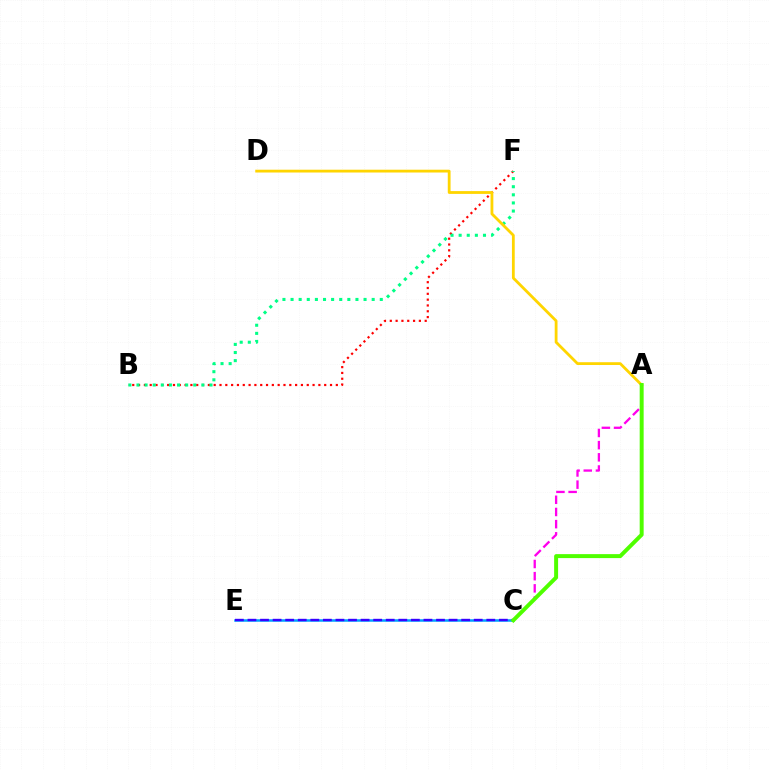{('B', 'F'): [{'color': '#ff0000', 'line_style': 'dotted', 'thickness': 1.58}, {'color': '#00ff86', 'line_style': 'dotted', 'thickness': 2.2}], ('C', 'E'): [{'color': '#009eff', 'line_style': 'solid', 'thickness': 1.8}, {'color': '#3700ff', 'line_style': 'dashed', 'thickness': 1.71}], ('A', 'D'): [{'color': '#ffd500', 'line_style': 'solid', 'thickness': 2.02}], ('A', 'C'): [{'color': '#ff00ed', 'line_style': 'dashed', 'thickness': 1.65}, {'color': '#4fff00', 'line_style': 'solid', 'thickness': 2.85}]}